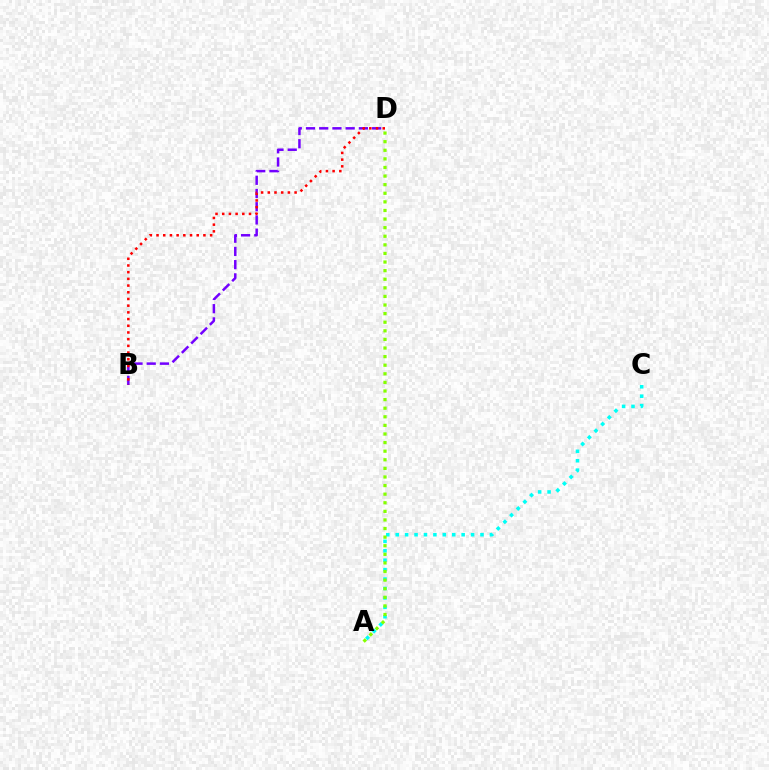{('B', 'D'): [{'color': '#7200ff', 'line_style': 'dashed', 'thickness': 1.8}, {'color': '#ff0000', 'line_style': 'dotted', 'thickness': 1.82}], ('A', 'C'): [{'color': '#00fff6', 'line_style': 'dotted', 'thickness': 2.56}], ('A', 'D'): [{'color': '#84ff00', 'line_style': 'dotted', 'thickness': 2.34}]}